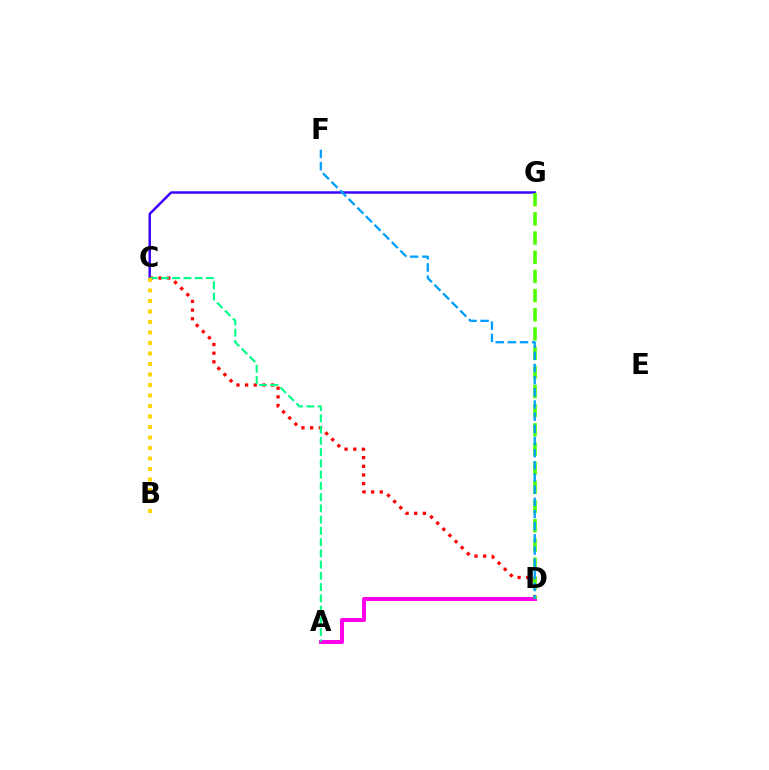{('C', 'G'): [{'color': '#3700ff', 'line_style': 'solid', 'thickness': 1.76}], ('A', 'D'): [{'color': '#ff00ed', 'line_style': 'solid', 'thickness': 2.84}], ('C', 'D'): [{'color': '#ff0000', 'line_style': 'dotted', 'thickness': 2.35}], ('D', 'G'): [{'color': '#4fff00', 'line_style': 'dashed', 'thickness': 2.61}], ('D', 'F'): [{'color': '#009eff', 'line_style': 'dashed', 'thickness': 1.65}], ('A', 'C'): [{'color': '#00ff86', 'line_style': 'dashed', 'thickness': 1.53}], ('B', 'C'): [{'color': '#ffd500', 'line_style': 'dotted', 'thickness': 2.85}]}